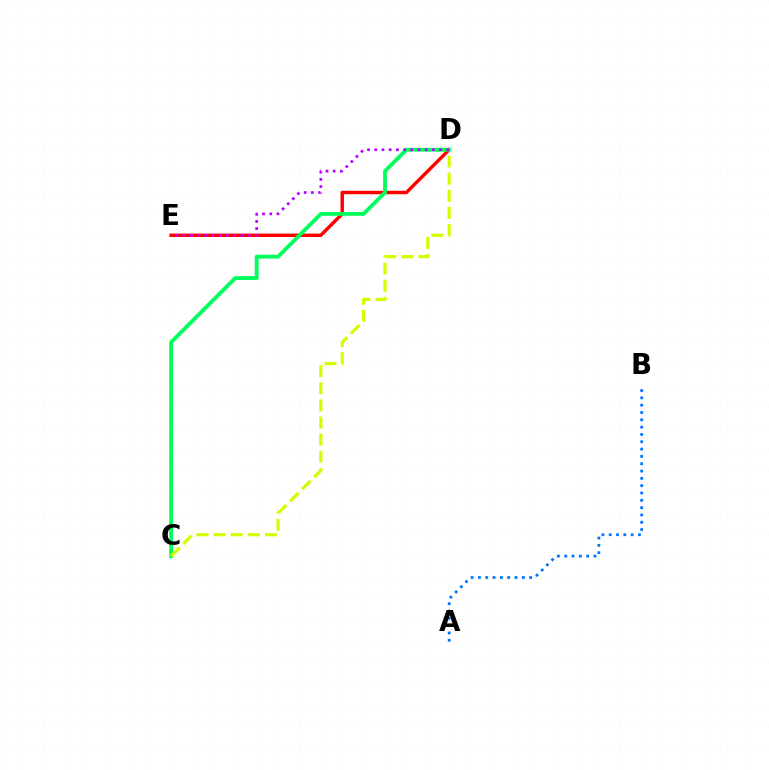{('D', 'E'): [{'color': '#ff0000', 'line_style': 'solid', 'thickness': 2.47}, {'color': '#b900ff', 'line_style': 'dotted', 'thickness': 1.96}], ('C', 'D'): [{'color': '#00ff5c', 'line_style': 'solid', 'thickness': 2.75}, {'color': '#d1ff00', 'line_style': 'dashed', 'thickness': 2.33}], ('A', 'B'): [{'color': '#0074ff', 'line_style': 'dotted', 'thickness': 1.99}]}